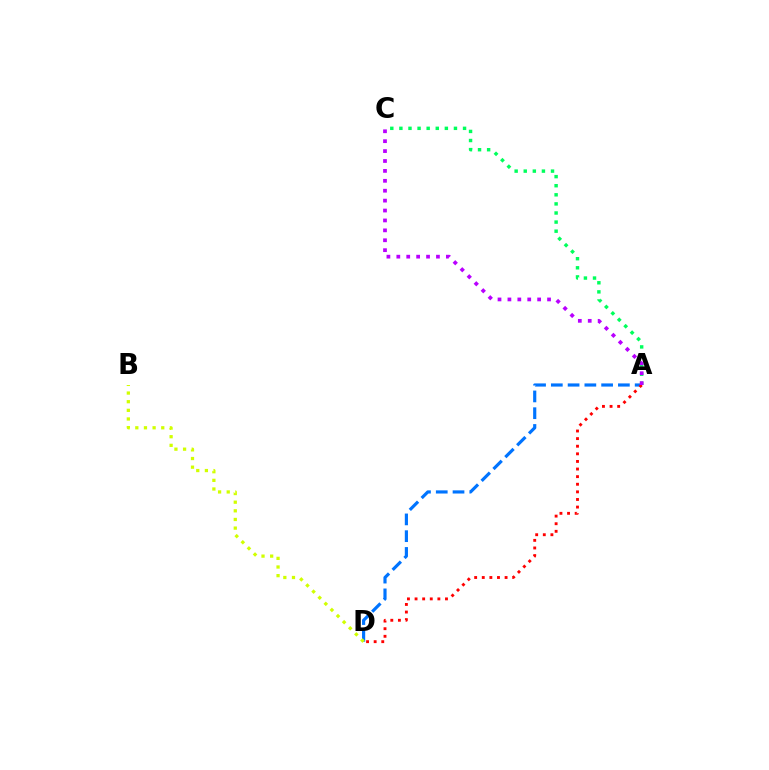{('A', 'D'): [{'color': '#0074ff', 'line_style': 'dashed', 'thickness': 2.28}, {'color': '#ff0000', 'line_style': 'dotted', 'thickness': 2.07}], ('A', 'C'): [{'color': '#00ff5c', 'line_style': 'dotted', 'thickness': 2.47}, {'color': '#b900ff', 'line_style': 'dotted', 'thickness': 2.69}], ('B', 'D'): [{'color': '#d1ff00', 'line_style': 'dotted', 'thickness': 2.35}]}